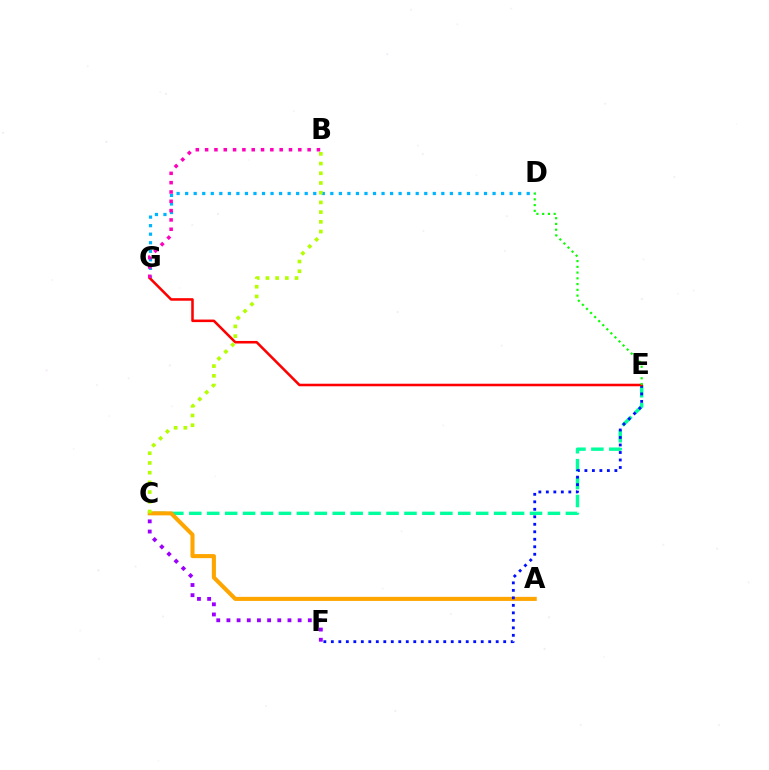{('C', 'E'): [{'color': '#00ff9d', 'line_style': 'dashed', 'thickness': 2.44}], ('D', 'G'): [{'color': '#00b5ff', 'line_style': 'dotted', 'thickness': 2.32}], ('A', 'C'): [{'color': '#ffa500', 'line_style': 'solid', 'thickness': 2.92}], ('E', 'F'): [{'color': '#0010ff', 'line_style': 'dotted', 'thickness': 2.04}], ('E', 'G'): [{'color': '#ff0000', 'line_style': 'solid', 'thickness': 1.84}], ('B', 'G'): [{'color': '#ff00bd', 'line_style': 'dotted', 'thickness': 2.53}], ('C', 'F'): [{'color': '#9b00ff', 'line_style': 'dotted', 'thickness': 2.76}], ('B', 'C'): [{'color': '#b3ff00', 'line_style': 'dotted', 'thickness': 2.64}], ('D', 'E'): [{'color': '#08ff00', 'line_style': 'dotted', 'thickness': 1.56}]}